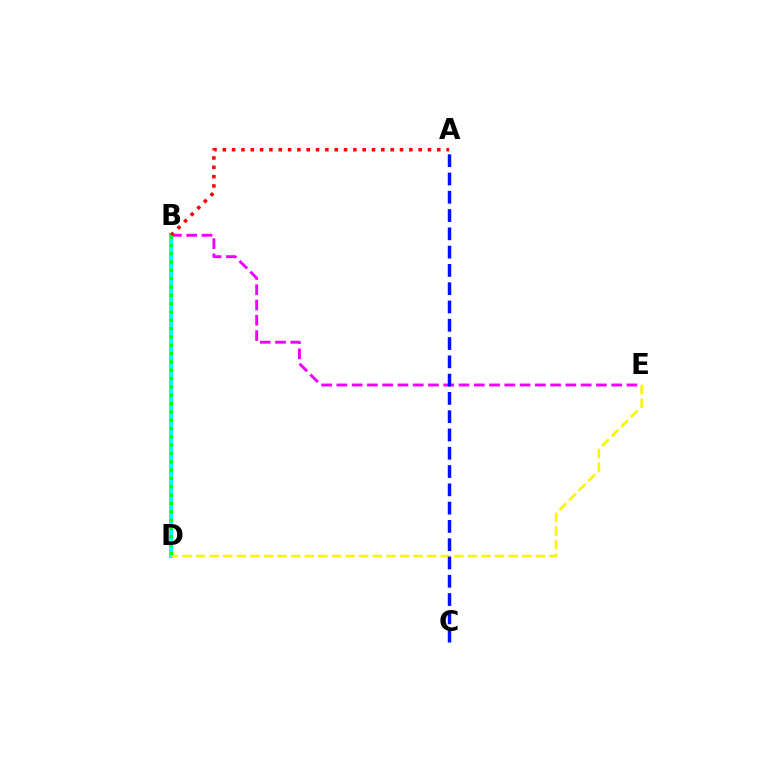{('B', 'E'): [{'color': '#ee00ff', 'line_style': 'dashed', 'thickness': 2.07}], ('B', 'D'): [{'color': '#00fff6', 'line_style': 'solid', 'thickness': 2.93}, {'color': '#08ff00', 'line_style': 'dotted', 'thickness': 2.26}], ('A', 'B'): [{'color': '#ff0000', 'line_style': 'dotted', 'thickness': 2.53}], ('D', 'E'): [{'color': '#fcf500', 'line_style': 'dashed', 'thickness': 1.85}], ('A', 'C'): [{'color': '#0010ff', 'line_style': 'dashed', 'thickness': 2.48}]}